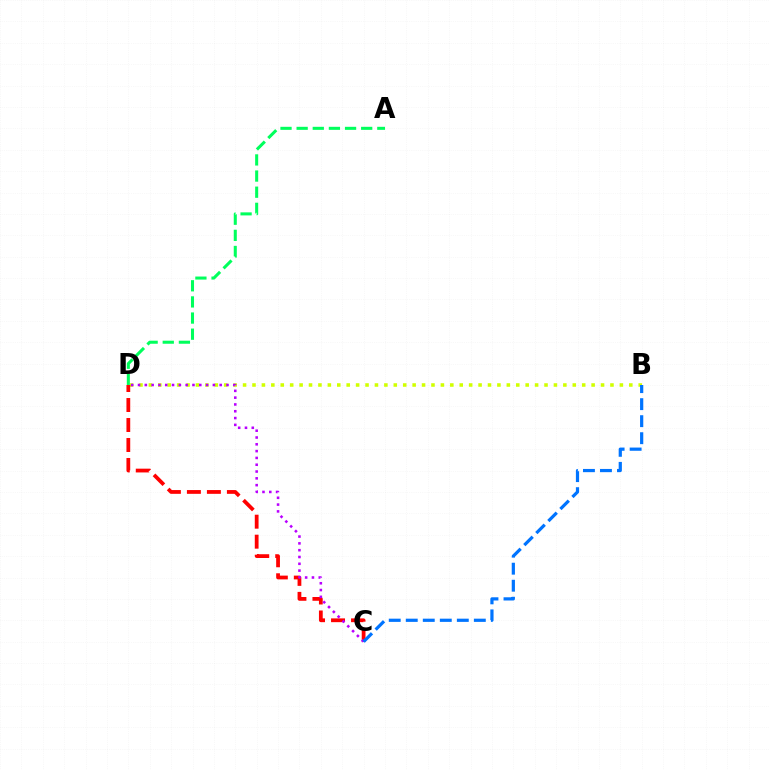{('B', 'D'): [{'color': '#d1ff00', 'line_style': 'dotted', 'thickness': 2.56}], ('C', 'D'): [{'color': '#ff0000', 'line_style': 'dashed', 'thickness': 2.72}, {'color': '#b900ff', 'line_style': 'dotted', 'thickness': 1.85}], ('A', 'D'): [{'color': '#00ff5c', 'line_style': 'dashed', 'thickness': 2.19}], ('B', 'C'): [{'color': '#0074ff', 'line_style': 'dashed', 'thickness': 2.31}]}